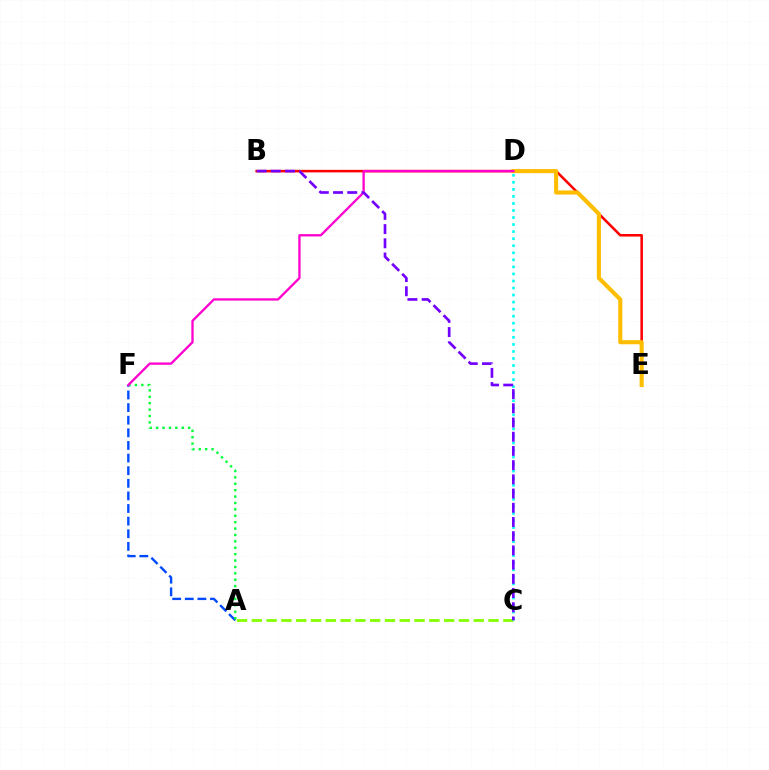{('A', 'F'): [{'color': '#004bff', 'line_style': 'dashed', 'thickness': 1.71}, {'color': '#00ff39', 'line_style': 'dotted', 'thickness': 1.74}], ('A', 'C'): [{'color': '#84ff00', 'line_style': 'dashed', 'thickness': 2.01}], ('B', 'E'): [{'color': '#ff0000', 'line_style': 'solid', 'thickness': 1.83}], ('D', 'E'): [{'color': '#ffbd00', 'line_style': 'solid', 'thickness': 2.95}], ('C', 'D'): [{'color': '#00fff6', 'line_style': 'dotted', 'thickness': 1.91}], ('D', 'F'): [{'color': '#ff00cf', 'line_style': 'solid', 'thickness': 1.66}], ('B', 'C'): [{'color': '#7200ff', 'line_style': 'dashed', 'thickness': 1.93}]}